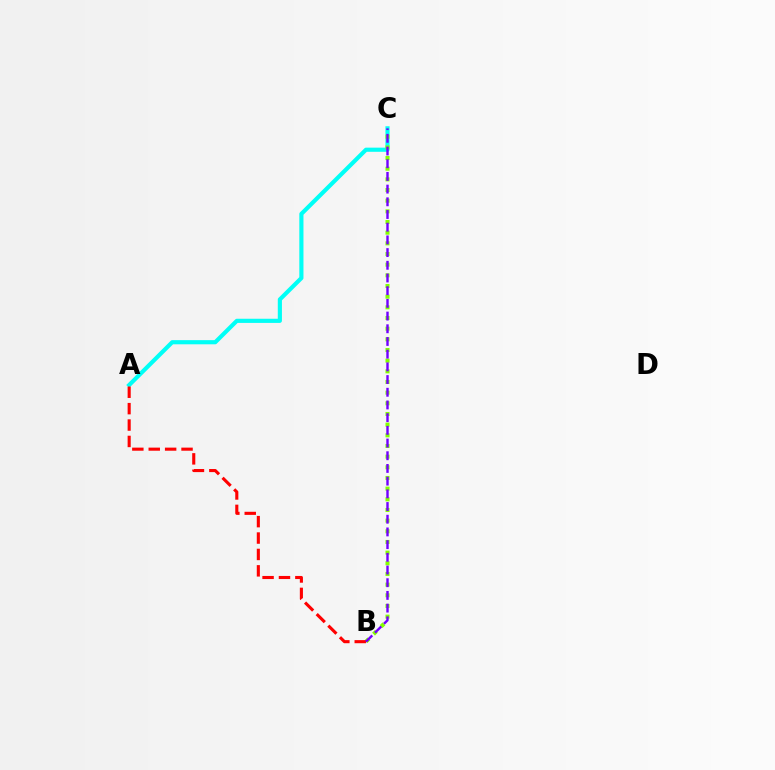{('A', 'C'): [{'color': '#00fff6', 'line_style': 'solid', 'thickness': 2.99}], ('B', 'C'): [{'color': '#84ff00', 'line_style': 'dotted', 'thickness': 2.9}, {'color': '#7200ff', 'line_style': 'dashed', 'thickness': 1.72}], ('A', 'B'): [{'color': '#ff0000', 'line_style': 'dashed', 'thickness': 2.23}]}